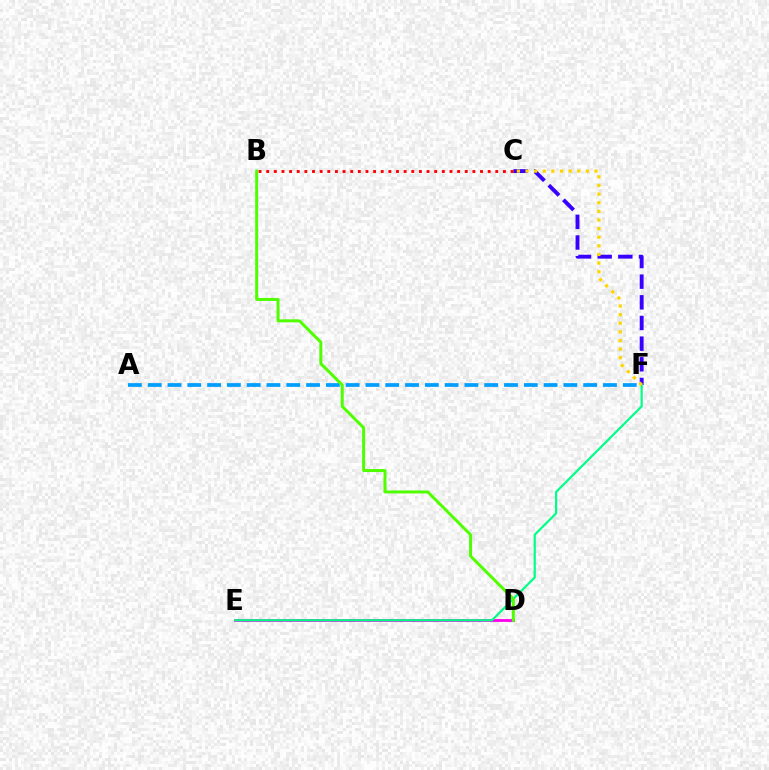{('C', 'F'): [{'color': '#3700ff', 'line_style': 'dashed', 'thickness': 2.81}, {'color': '#ffd500', 'line_style': 'dotted', 'thickness': 2.34}], ('D', 'E'): [{'color': '#ff00ed', 'line_style': 'solid', 'thickness': 2.02}], ('A', 'F'): [{'color': '#009eff', 'line_style': 'dashed', 'thickness': 2.69}], ('E', 'F'): [{'color': '#00ff86', 'line_style': 'solid', 'thickness': 1.58}], ('B', 'C'): [{'color': '#ff0000', 'line_style': 'dotted', 'thickness': 2.07}], ('B', 'D'): [{'color': '#4fff00', 'line_style': 'solid', 'thickness': 2.15}]}